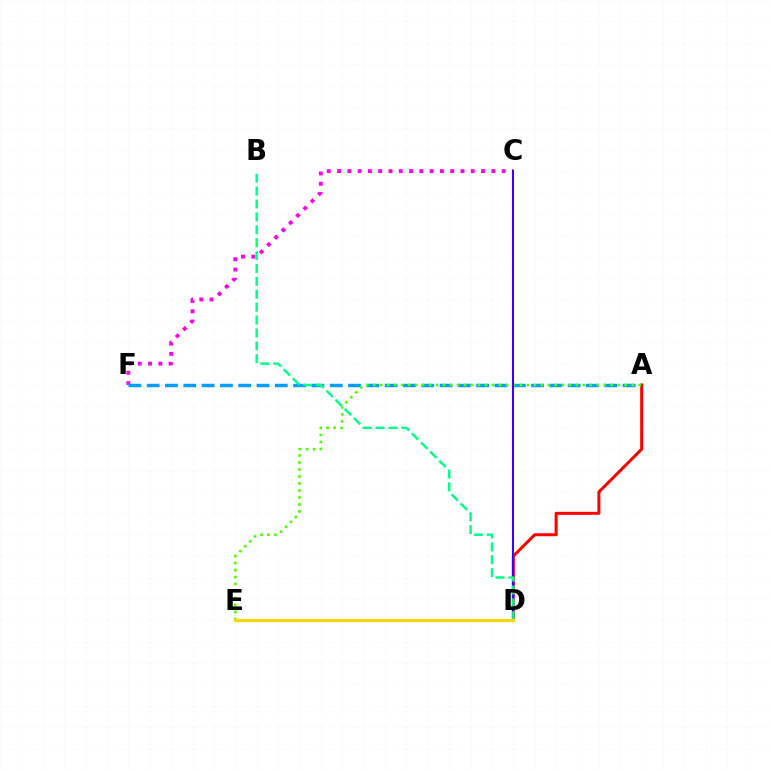{('C', 'F'): [{'color': '#ff00ed', 'line_style': 'dotted', 'thickness': 2.79}], ('A', 'F'): [{'color': '#009eff', 'line_style': 'dashed', 'thickness': 2.49}], ('A', 'D'): [{'color': '#ff0000', 'line_style': 'solid', 'thickness': 2.15}], ('A', 'E'): [{'color': '#4fff00', 'line_style': 'dotted', 'thickness': 1.9}], ('C', 'D'): [{'color': '#3700ff', 'line_style': 'solid', 'thickness': 1.5}], ('B', 'D'): [{'color': '#00ff86', 'line_style': 'dashed', 'thickness': 1.75}], ('D', 'E'): [{'color': '#ffd500', 'line_style': 'solid', 'thickness': 2.27}]}